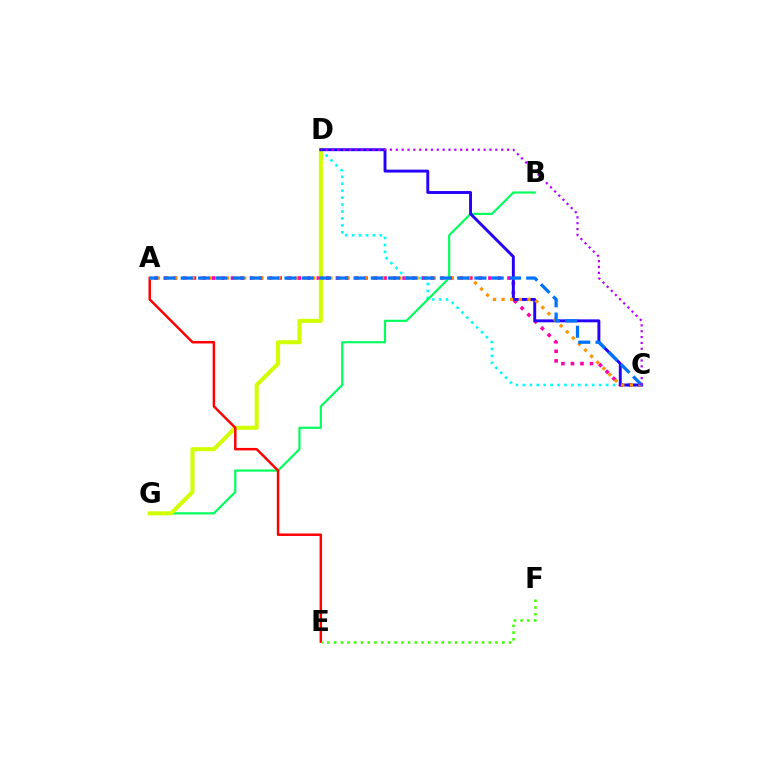{('A', 'C'): [{'color': '#ff00ac', 'line_style': 'dotted', 'thickness': 2.59}, {'color': '#ff9400', 'line_style': 'dotted', 'thickness': 2.34}, {'color': '#0074ff', 'line_style': 'dashed', 'thickness': 2.35}], ('C', 'D'): [{'color': '#00fff6', 'line_style': 'dotted', 'thickness': 1.88}, {'color': '#2500ff', 'line_style': 'solid', 'thickness': 2.1}, {'color': '#b900ff', 'line_style': 'dotted', 'thickness': 1.59}], ('B', 'G'): [{'color': '#00ff5c', 'line_style': 'solid', 'thickness': 1.56}], ('D', 'G'): [{'color': '#d1ff00', 'line_style': 'solid', 'thickness': 2.91}], ('A', 'E'): [{'color': '#ff0000', 'line_style': 'solid', 'thickness': 1.78}], ('E', 'F'): [{'color': '#3dff00', 'line_style': 'dotted', 'thickness': 1.83}]}